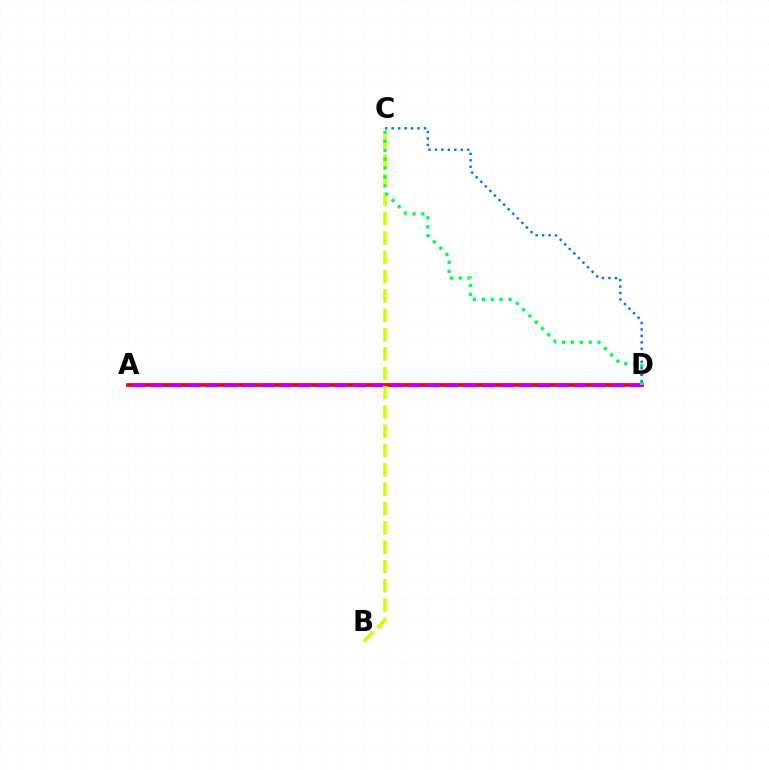{('A', 'D'): [{'color': '#ff0000', 'line_style': 'solid', 'thickness': 2.7}, {'color': '#b900ff', 'line_style': 'dashed', 'thickness': 2.5}], ('B', 'C'): [{'color': '#d1ff00', 'line_style': 'dashed', 'thickness': 2.62}], ('C', 'D'): [{'color': '#00ff5c', 'line_style': 'dotted', 'thickness': 2.42}, {'color': '#0074ff', 'line_style': 'dotted', 'thickness': 1.76}]}